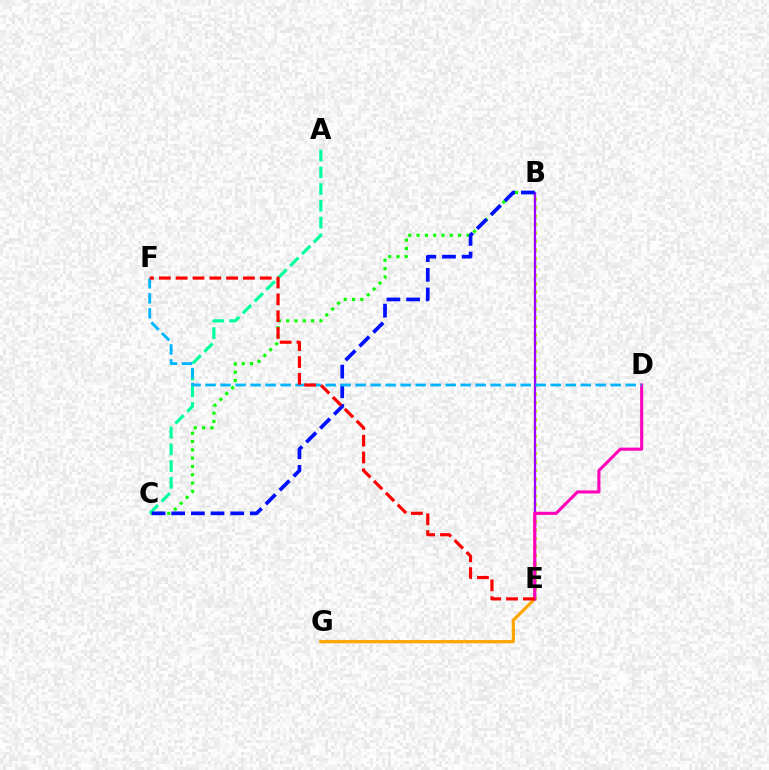{('B', 'C'): [{'color': '#08ff00', 'line_style': 'dotted', 'thickness': 2.25}, {'color': '#0010ff', 'line_style': 'dashed', 'thickness': 2.67}], ('E', 'G'): [{'color': '#ffa500', 'line_style': 'solid', 'thickness': 2.31}], ('B', 'E'): [{'color': '#b3ff00', 'line_style': 'dotted', 'thickness': 2.31}, {'color': '#9b00ff', 'line_style': 'solid', 'thickness': 1.63}], ('A', 'C'): [{'color': '#00ff9d', 'line_style': 'dashed', 'thickness': 2.27}], ('D', 'E'): [{'color': '#ff00bd', 'line_style': 'solid', 'thickness': 2.22}], ('D', 'F'): [{'color': '#00b5ff', 'line_style': 'dashed', 'thickness': 2.04}], ('E', 'F'): [{'color': '#ff0000', 'line_style': 'dashed', 'thickness': 2.28}]}